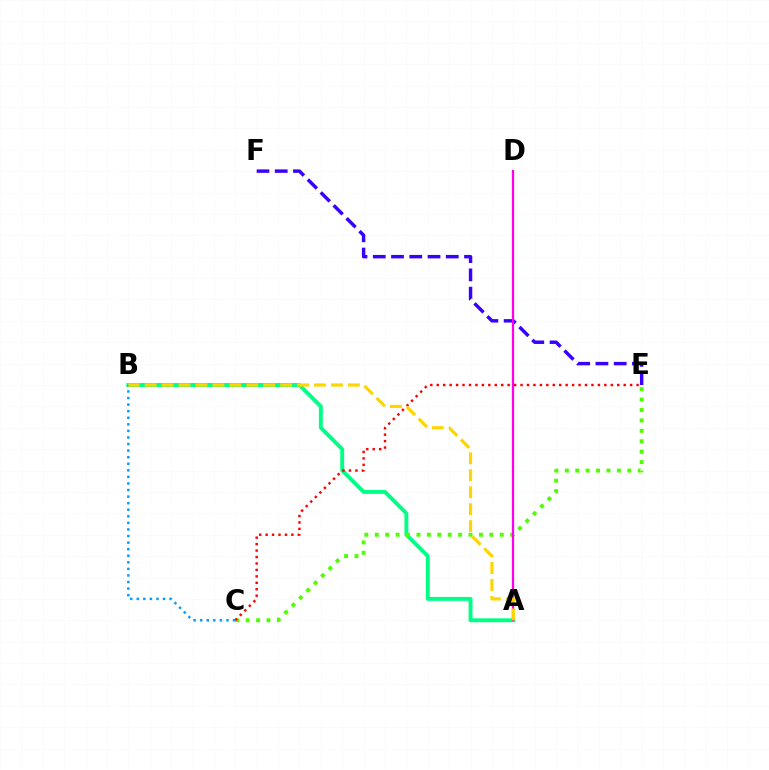{('A', 'B'): [{'color': '#00ff86', 'line_style': 'solid', 'thickness': 2.81}, {'color': '#ffd500', 'line_style': 'dashed', 'thickness': 2.3}], ('E', 'F'): [{'color': '#3700ff', 'line_style': 'dashed', 'thickness': 2.48}], ('C', 'E'): [{'color': '#4fff00', 'line_style': 'dotted', 'thickness': 2.83}, {'color': '#ff0000', 'line_style': 'dotted', 'thickness': 1.75}], ('B', 'C'): [{'color': '#009eff', 'line_style': 'dotted', 'thickness': 1.79}], ('A', 'D'): [{'color': '#ff00ed', 'line_style': 'solid', 'thickness': 1.62}]}